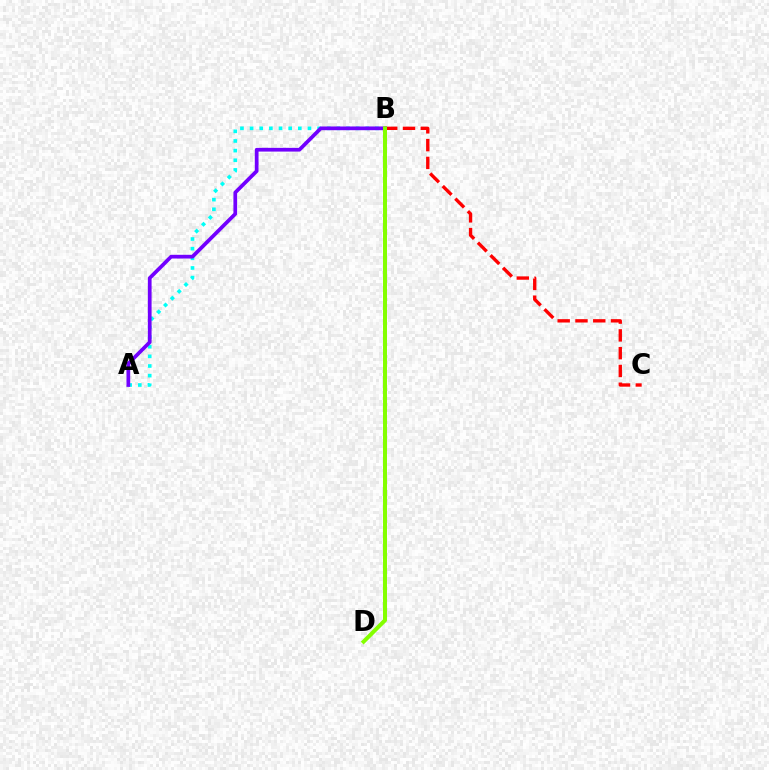{('A', 'B'): [{'color': '#00fff6', 'line_style': 'dotted', 'thickness': 2.62}, {'color': '#7200ff', 'line_style': 'solid', 'thickness': 2.68}], ('B', 'C'): [{'color': '#ff0000', 'line_style': 'dashed', 'thickness': 2.42}], ('B', 'D'): [{'color': '#84ff00', 'line_style': 'solid', 'thickness': 2.88}]}